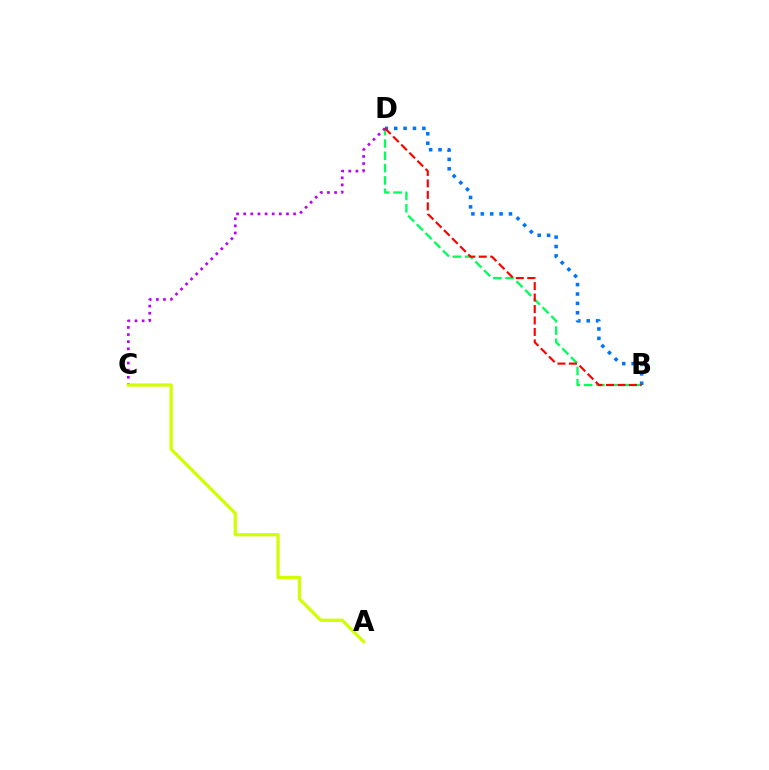{('B', 'D'): [{'color': '#00ff5c', 'line_style': 'dashed', 'thickness': 1.67}, {'color': '#0074ff', 'line_style': 'dotted', 'thickness': 2.55}, {'color': '#ff0000', 'line_style': 'dashed', 'thickness': 1.56}], ('C', 'D'): [{'color': '#b900ff', 'line_style': 'dotted', 'thickness': 1.94}], ('A', 'C'): [{'color': '#d1ff00', 'line_style': 'solid', 'thickness': 2.34}]}